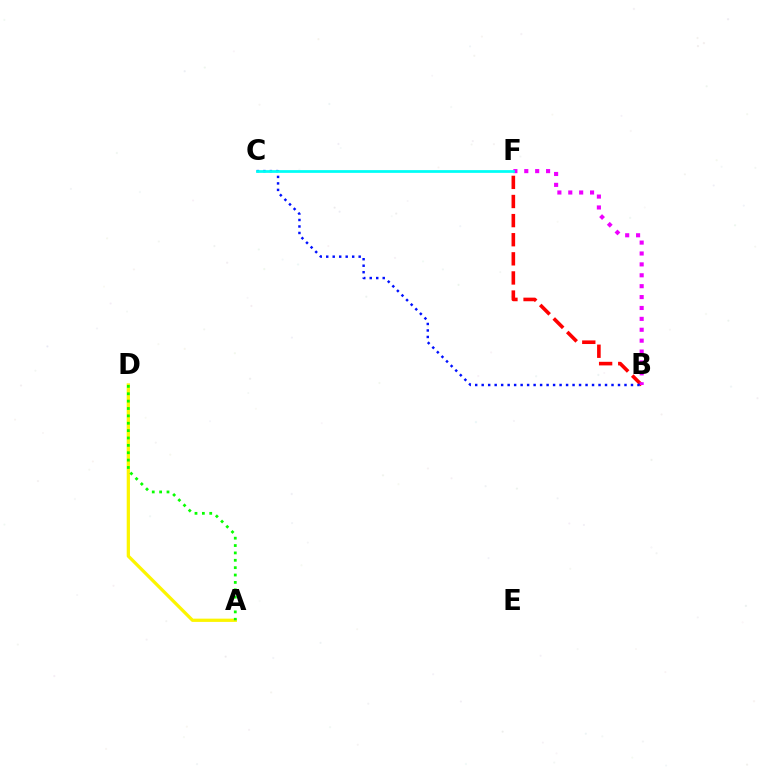{('A', 'D'): [{'color': '#fcf500', 'line_style': 'solid', 'thickness': 2.35}, {'color': '#08ff00', 'line_style': 'dotted', 'thickness': 2.0}], ('B', 'F'): [{'color': '#ff0000', 'line_style': 'dashed', 'thickness': 2.6}, {'color': '#ee00ff', 'line_style': 'dotted', 'thickness': 2.96}], ('B', 'C'): [{'color': '#0010ff', 'line_style': 'dotted', 'thickness': 1.76}], ('C', 'F'): [{'color': '#00fff6', 'line_style': 'solid', 'thickness': 1.98}]}